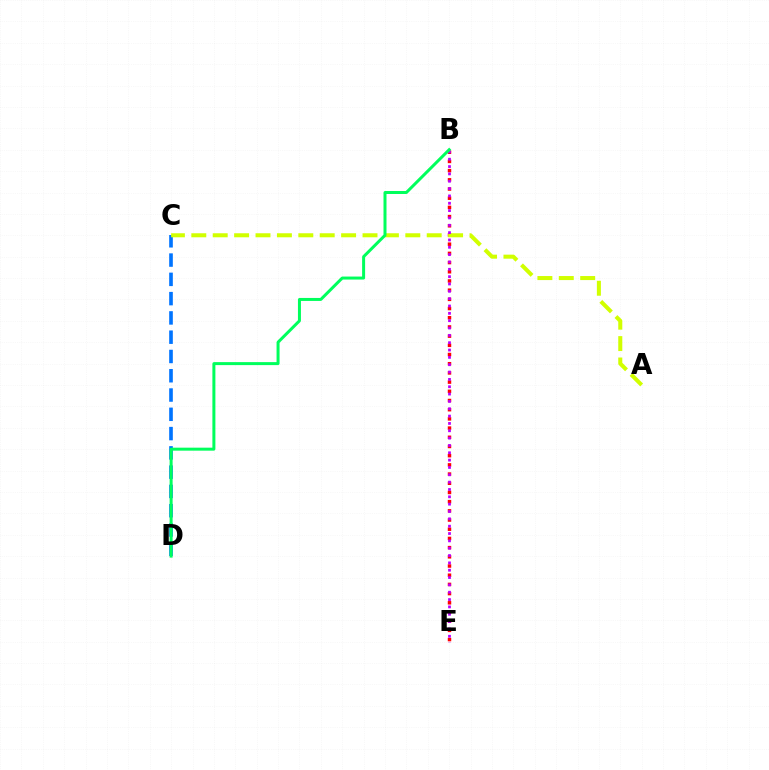{('B', 'E'): [{'color': '#ff0000', 'line_style': 'dotted', 'thickness': 2.5}, {'color': '#b900ff', 'line_style': 'dotted', 'thickness': 1.99}], ('C', 'D'): [{'color': '#0074ff', 'line_style': 'dashed', 'thickness': 2.62}], ('A', 'C'): [{'color': '#d1ff00', 'line_style': 'dashed', 'thickness': 2.91}], ('B', 'D'): [{'color': '#00ff5c', 'line_style': 'solid', 'thickness': 2.16}]}